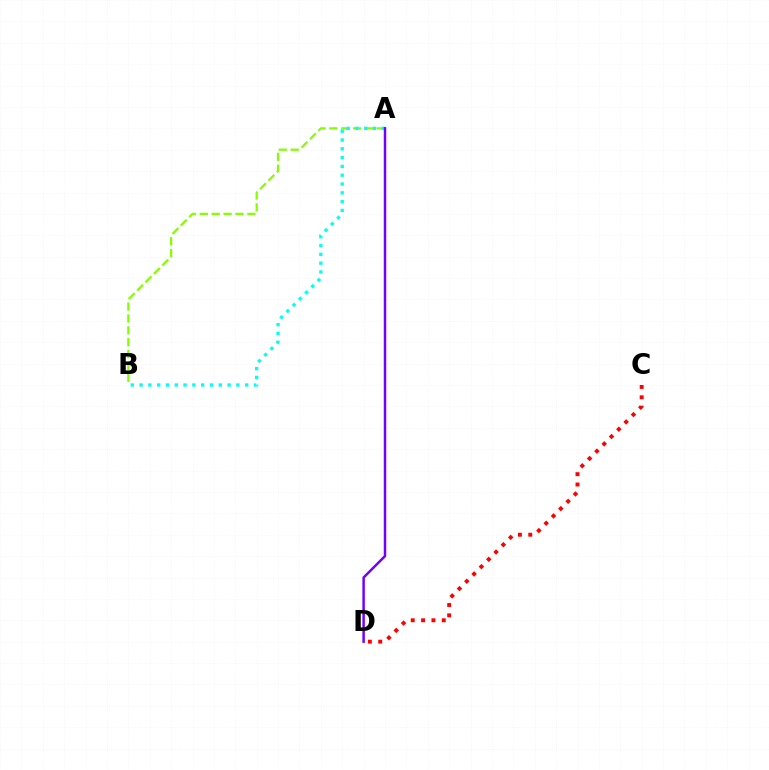{('A', 'B'): [{'color': '#84ff00', 'line_style': 'dashed', 'thickness': 1.61}, {'color': '#00fff6', 'line_style': 'dotted', 'thickness': 2.39}], ('A', 'D'): [{'color': '#7200ff', 'line_style': 'solid', 'thickness': 1.79}], ('C', 'D'): [{'color': '#ff0000', 'line_style': 'dotted', 'thickness': 2.81}]}